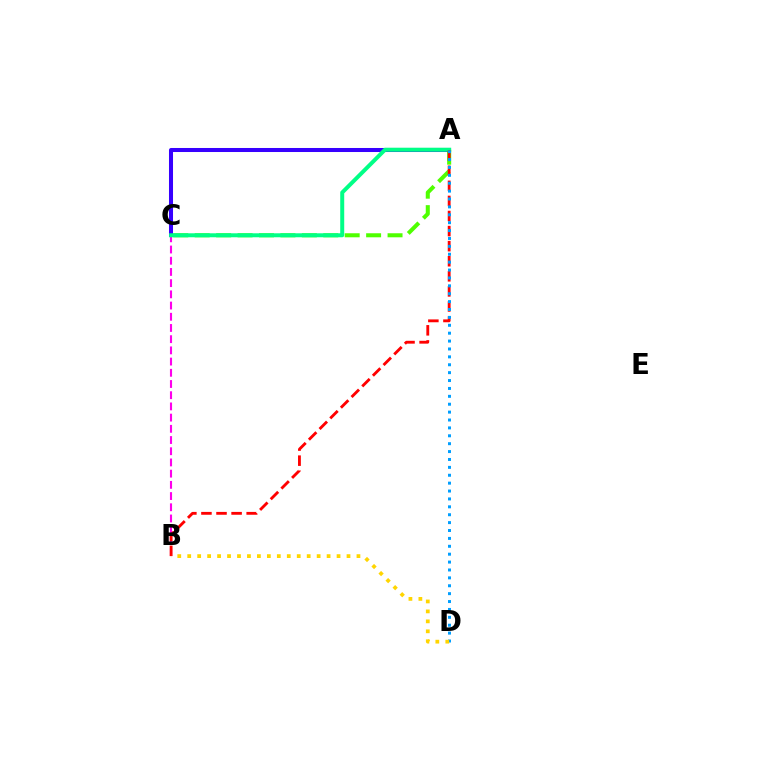{('B', 'C'): [{'color': '#ff00ed', 'line_style': 'dashed', 'thickness': 1.52}], ('A', 'C'): [{'color': '#4fff00', 'line_style': 'dashed', 'thickness': 2.91}, {'color': '#3700ff', 'line_style': 'solid', 'thickness': 2.9}, {'color': '#00ff86', 'line_style': 'solid', 'thickness': 2.87}], ('A', 'B'): [{'color': '#ff0000', 'line_style': 'dashed', 'thickness': 2.05}], ('A', 'D'): [{'color': '#009eff', 'line_style': 'dotted', 'thickness': 2.14}], ('B', 'D'): [{'color': '#ffd500', 'line_style': 'dotted', 'thickness': 2.7}]}